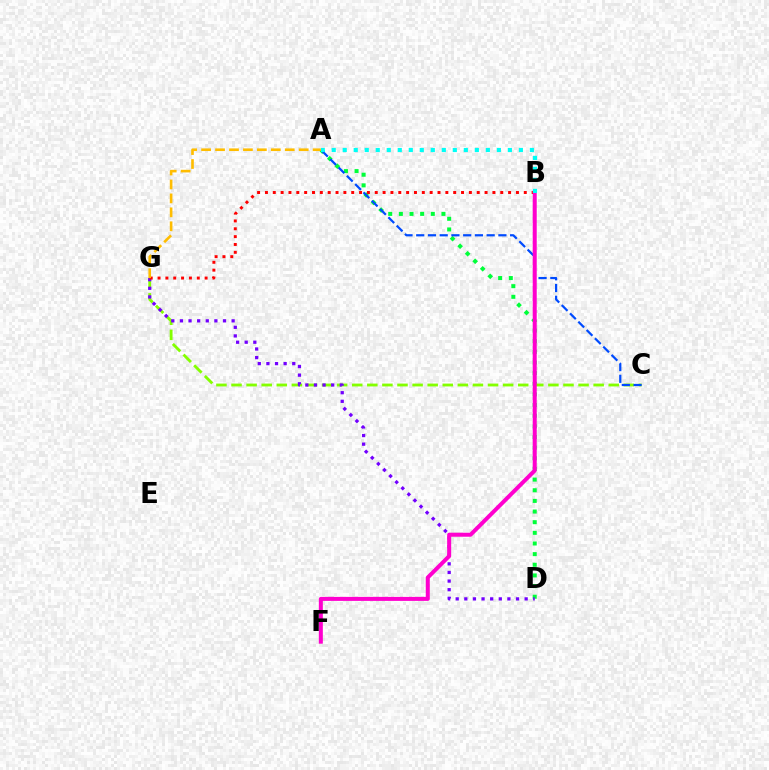{('A', 'D'): [{'color': '#00ff39', 'line_style': 'dotted', 'thickness': 2.89}], ('C', 'G'): [{'color': '#84ff00', 'line_style': 'dashed', 'thickness': 2.05}], ('D', 'G'): [{'color': '#7200ff', 'line_style': 'dotted', 'thickness': 2.34}], ('B', 'G'): [{'color': '#ff0000', 'line_style': 'dotted', 'thickness': 2.13}], ('A', 'C'): [{'color': '#004bff', 'line_style': 'dashed', 'thickness': 1.59}], ('B', 'F'): [{'color': '#ff00cf', 'line_style': 'solid', 'thickness': 2.89}], ('A', 'B'): [{'color': '#00fff6', 'line_style': 'dotted', 'thickness': 2.99}], ('A', 'G'): [{'color': '#ffbd00', 'line_style': 'dashed', 'thickness': 1.89}]}